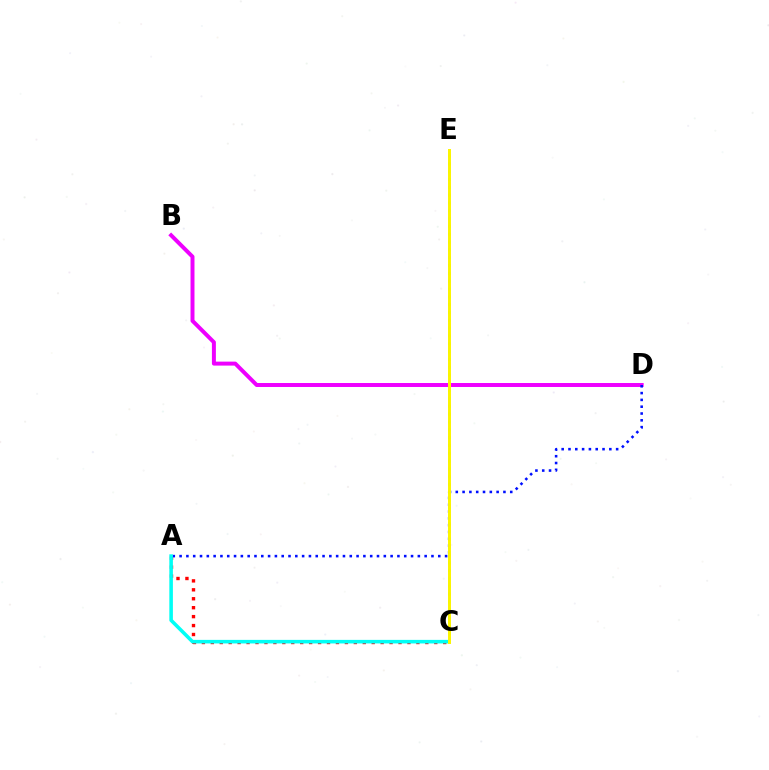{('A', 'C'): [{'color': '#ff0000', 'line_style': 'dotted', 'thickness': 2.43}, {'color': '#00fff6', 'line_style': 'solid', 'thickness': 2.57}], ('B', 'D'): [{'color': '#ee00ff', 'line_style': 'solid', 'thickness': 2.86}], ('C', 'E'): [{'color': '#08ff00', 'line_style': 'dotted', 'thickness': 2.13}, {'color': '#fcf500', 'line_style': 'solid', 'thickness': 2.14}], ('A', 'D'): [{'color': '#0010ff', 'line_style': 'dotted', 'thickness': 1.85}]}